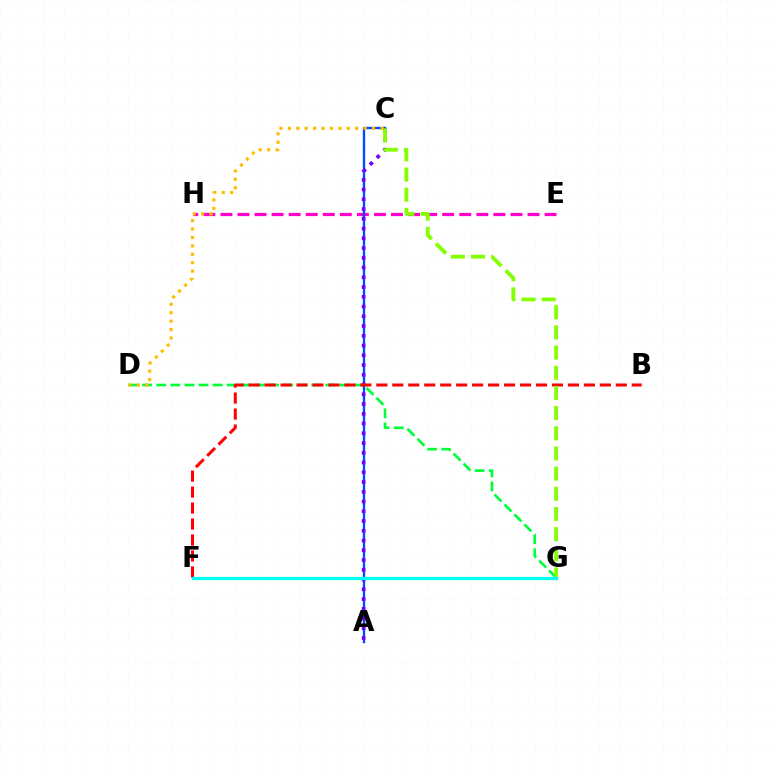{('E', 'H'): [{'color': '#ff00cf', 'line_style': 'dashed', 'thickness': 2.32}], ('A', 'C'): [{'color': '#004bff', 'line_style': 'solid', 'thickness': 1.7}, {'color': '#7200ff', 'line_style': 'dotted', 'thickness': 2.65}], ('D', 'G'): [{'color': '#00ff39', 'line_style': 'dashed', 'thickness': 1.91}], ('B', 'F'): [{'color': '#ff0000', 'line_style': 'dashed', 'thickness': 2.17}], ('C', 'D'): [{'color': '#ffbd00', 'line_style': 'dotted', 'thickness': 2.29}], ('C', 'G'): [{'color': '#84ff00', 'line_style': 'dashed', 'thickness': 2.74}], ('F', 'G'): [{'color': '#00fff6', 'line_style': 'solid', 'thickness': 2.35}]}